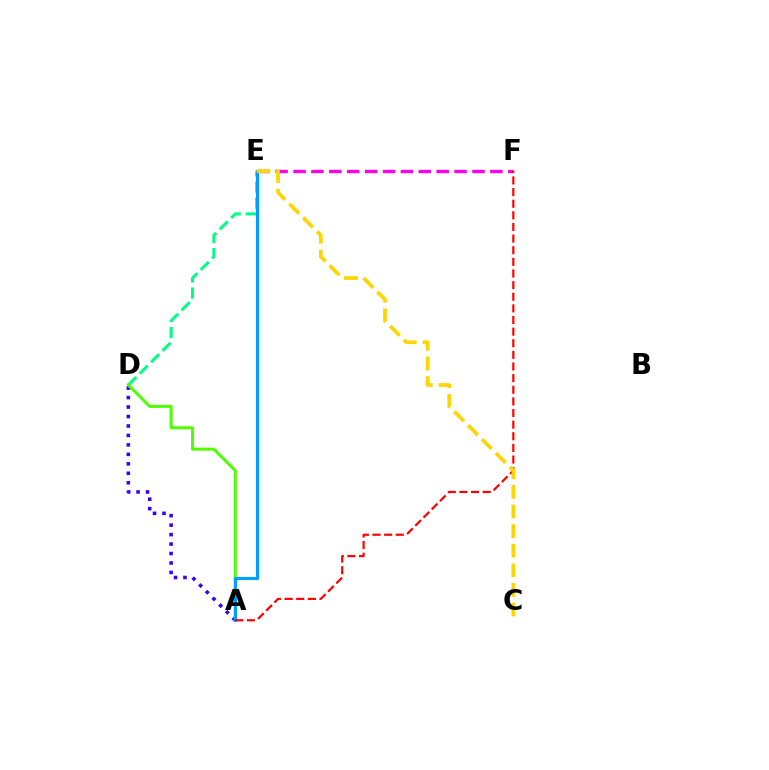{('D', 'E'): [{'color': '#00ff86', 'line_style': 'dashed', 'thickness': 2.19}], ('A', 'D'): [{'color': '#3700ff', 'line_style': 'dotted', 'thickness': 2.57}, {'color': '#4fff00', 'line_style': 'solid', 'thickness': 2.16}], ('E', 'F'): [{'color': '#ff00ed', 'line_style': 'dashed', 'thickness': 2.43}], ('A', 'E'): [{'color': '#009eff', 'line_style': 'solid', 'thickness': 2.27}], ('A', 'F'): [{'color': '#ff0000', 'line_style': 'dashed', 'thickness': 1.58}], ('C', 'E'): [{'color': '#ffd500', 'line_style': 'dashed', 'thickness': 2.66}]}